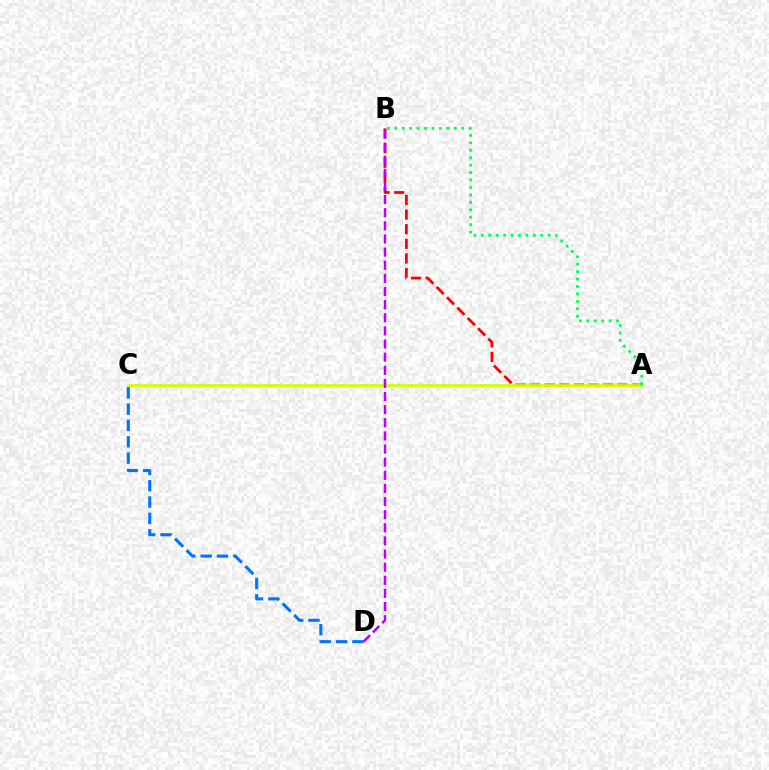{('A', 'B'): [{'color': '#ff0000', 'line_style': 'dashed', 'thickness': 1.99}, {'color': '#00ff5c', 'line_style': 'dotted', 'thickness': 2.02}], ('A', 'C'): [{'color': '#d1ff00', 'line_style': 'solid', 'thickness': 1.95}], ('C', 'D'): [{'color': '#0074ff', 'line_style': 'dashed', 'thickness': 2.22}], ('B', 'D'): [{'color': '#b900ff', 'line_style': 'dashed', 'thickness': 1.78}]}